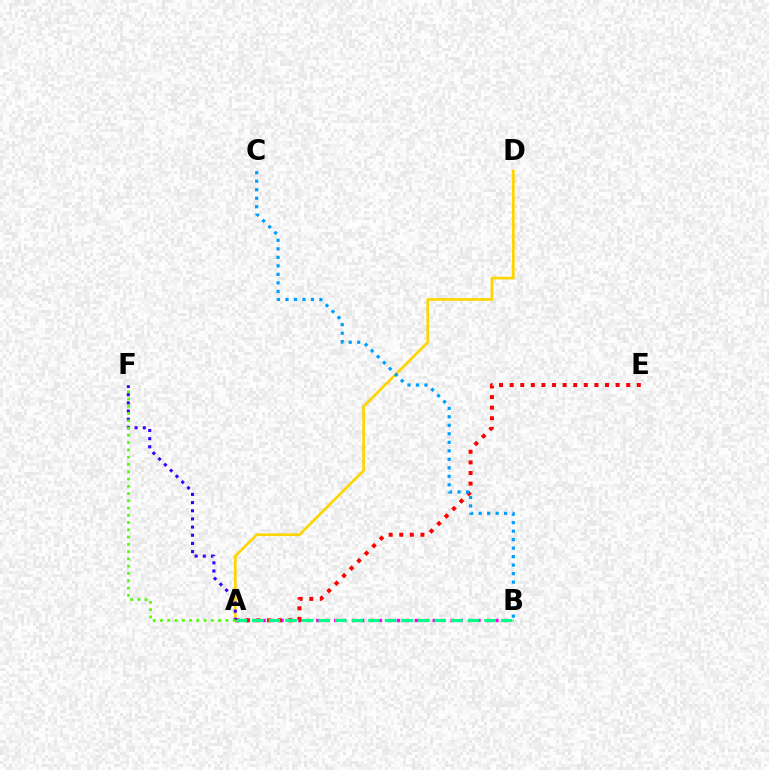{('A', 'B'): [{'color': '#ff00ed', 'line_style': 'dotted', 'thickness': 2.43}, {'color': '#00ff86', 'line_style': 'dashed', 'thickness': 2.25}], ('A', 'E'): [{'color': '#ff0000', 'line_style': 'dotted', 'thickness': 2.88}], ('A', 'D'): [{'color': '#ffd500', 'line_style': 'solid', 'thickness': 1.94}], ('A', 'F'): [{'color': '#3700ff', 'line_style': 'dotted', 'thickness': 2.22}, {'color': '#4fff00', 'line_style': 'dotted', 'thickness': 1.98}], ('B', 'C'): [{'color': '#009eff', 'line_style': 'dotted', 'thickness': 2.31}]}